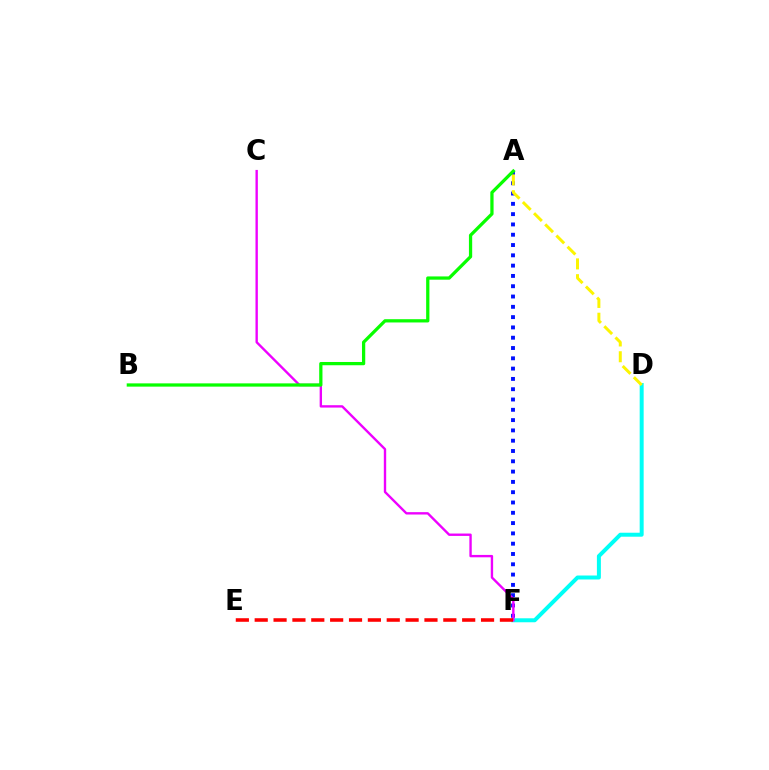{('A', 'F'): [{'color': '#0010ff', 'line_style': 'dotted', 'thickness': 2.8}], ('D', 'F'): [{'color': '#00fff6', 'line_style': 'solid', 'thickness': 2.87}], ('C', 'F'): [{'color': '#ee00ff', 'line_style': 'solid', 'thickness': 1.71}], ('A', 'D'): [{'color': '#fcf500', 'line_style': 'dashed', 'thickness': 2.15}], ('A', 'B'): [{'color': '#08ff00', 'line_style': 'solid', 'thickness': 2.35}], ('E', 'F'): [{'color': '#ff0000', 'line_style': 'dashed', 'thickness': 2.56}]}